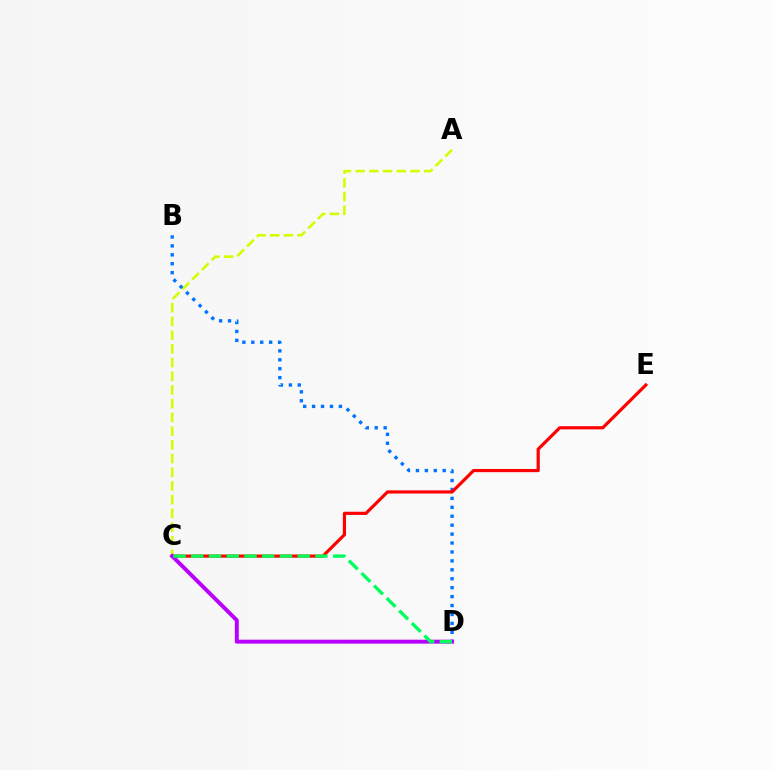{('A', 'C'): [{'color': '#d1ff00', 'line_style': 'dashed', 'thickness': 1.86}], ('B', 'D'): [{'color': '#0074ff', 'line_style': 'dotted', 'thickness': 2.43}], ('C', 'E'): [{'color': '#ff0000', 'line_style': 'solid', 'thickness': 2.29}], ('C', 'D'): [{'color': '#b900ff', 'line_style': 'solid', 'thickness': 2.83}, {'color': '#00ff5c', 'line_style': 'dashed', 'thickness': 2.41}]}